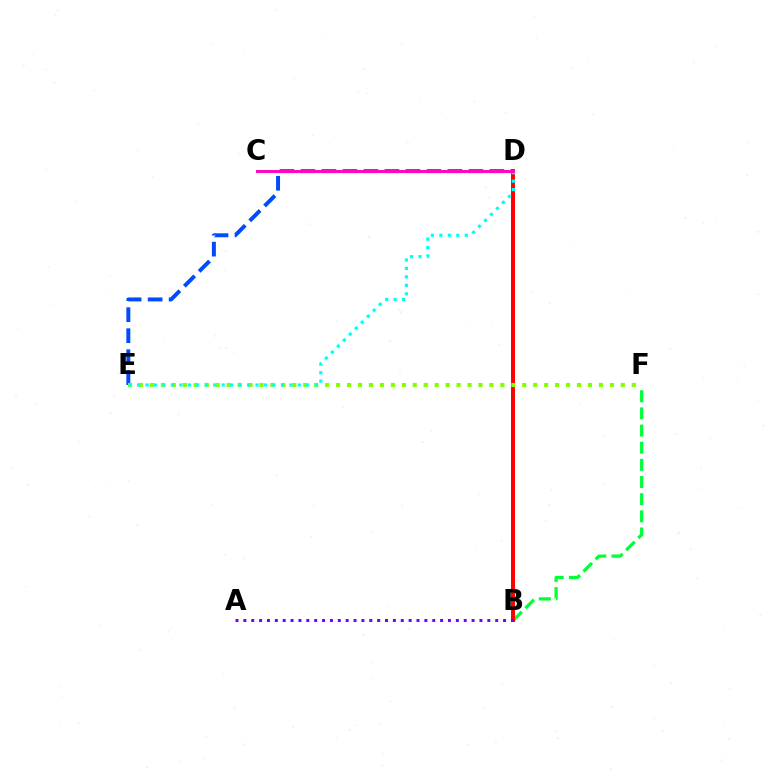{('D', 'E'): [{'color': '#004bff', 'line_style': 'dashed', 'thickness': 2.85}, {'color': '#00fff6', 'line_style': 'dotted', 'thickness': 2.3}], ('B', 'F'): [{'color': '#00ff39', 'line_style': 'dashed', 'thickness': 2.33}], ('B', 'D'): [{'color': '#ff0000', 'line_style': 'solid', 'thickness': 2.86}], ('C', 'D'): [{'color': '#ffbd00', 'line_style': 'solid', 'thickness': 2.24}, {'color': '#ff00cf', 'line_style': 'solid', 'thickness': 2.08}], ('E', 'F'): [{'color': '#84ff00', 'line_style': 'dotted', 'thickness': 2.98}], ('A', 'B'): [{'color': '#7200ff', 'line_style': 'dotted', 'thickness': 2.14}]}